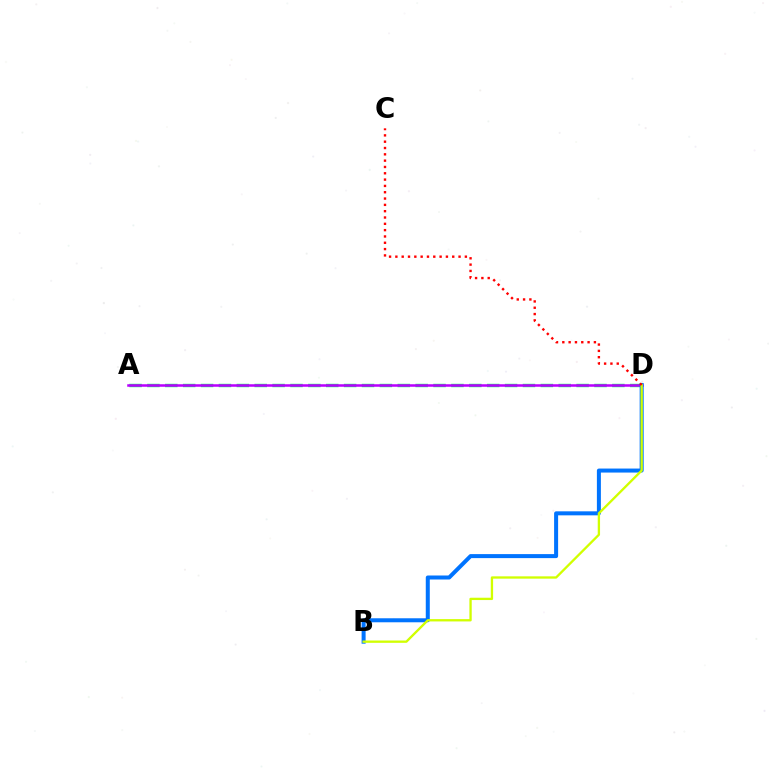{('A', 'D'): [{'color': '#00ff5c', 'line_style': 'dashed', 'thickness': 2.43}, {'color': '#b900ff', 'line_style': 'solid', 'thickness': 1.82}], ('B', 'D'): [{'color': '#0074ff', 'line_style': 'solid', 'thickness': 2.89}, {'color': '#d1ff00', 'line_style': 'solid', 'thickness': 1.67}], ('C', 'D'): [{'color': '#ff0000', 'line_style': 'dotted', 'thickness': 1.72}]}